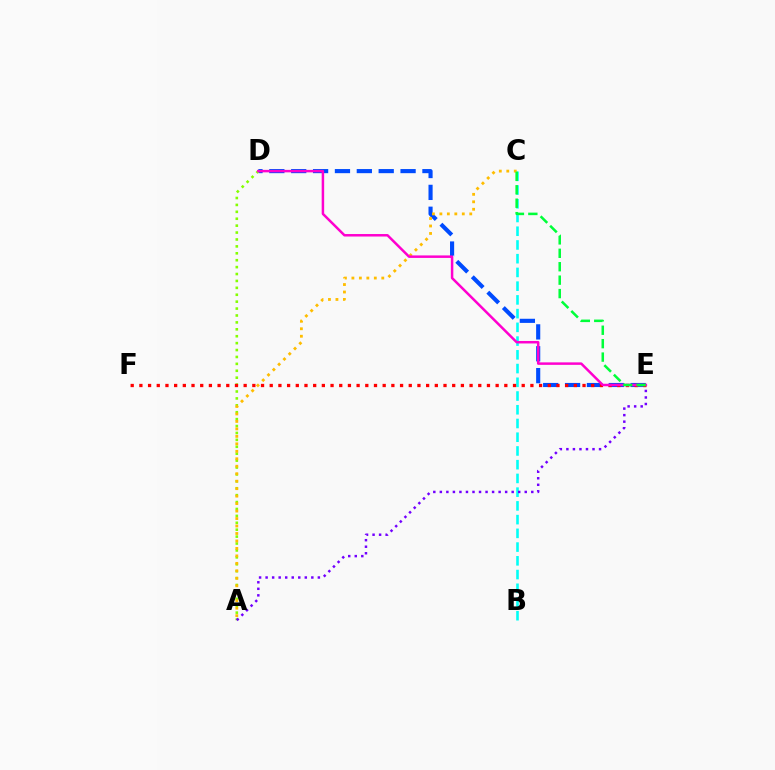{('B', 'C'): [{'color': '#00fff6', 'line_style': 'dashed', 'thickness': 1.87}], ('D', 'E'): [{'color': '#004bff', 'line_style': 'dashed', 'thickness': 2.97}, {'color': '#ff00cf', 'line_style': 'solid', 'thickness': 1.79}], ('A', 'D'): [{'color': '#84ff00', 'line_style': 'dotted', 'thickness': 1.88}], ('A', 'E'): [{'color': '#7200ff', 'line_style': 'dotted', 'thickness': 1.77}], ('E', 'F'): [{'color': '#ff0000', 'line_style': 'dotted', 'thickness': 2.36}], ('A', 'C'): [{'color': '#ffbd00', 'line_style': 'dotted', 'thickness': 2.03}], ('C', 'E'): [{'color': '#00ff39', 'line_style': 'dashed', 'thickness': 1.82}]}